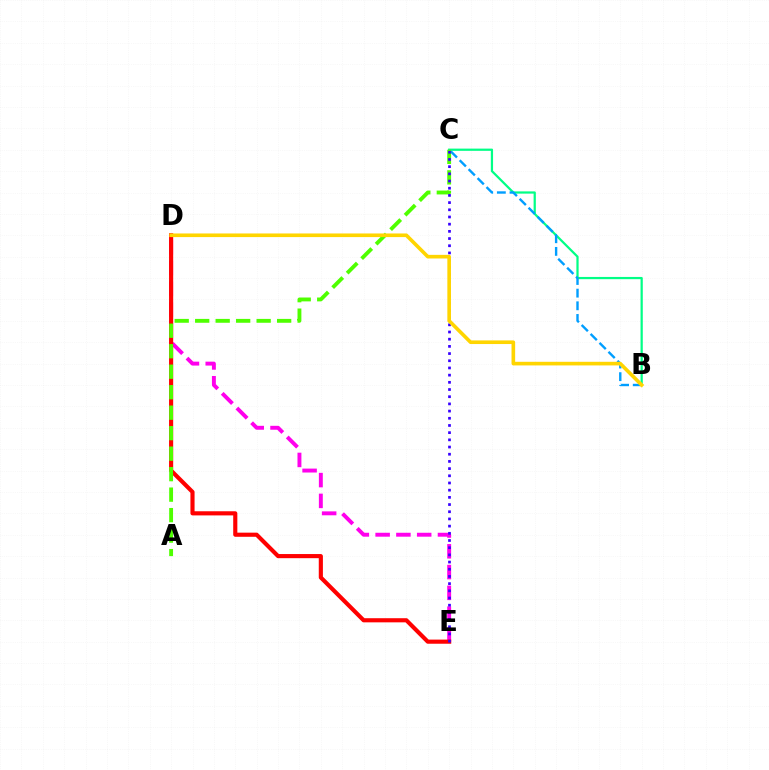{('B', 'C'): [{'color': '#00ff86', 'line_style': 'solid', 'thickness': 1.61}, {'color': '#009eff', 'line_style': 'dashed', 'thickness': 1.72}], ('D', 'E'): [{'color': '#ff00ed', 'line_style': 'dashed', 'thickness': 2.82}, {'color': '#ff0000', 'line_style': 'solid', 'thickness': 2.98}], ('A', 'C'): [{'color': '#4fff00', 'line_style': 'dashed', 'thickness': 2.78}], ('C', 'E'): [{'color': '#3700ff', 'line_style': 'dotted', 'thickness': 1.95}], ('B', 'D'): [{'color': '#ffd500', 'line_style': 'solid', 'thickness': 2.62}]}